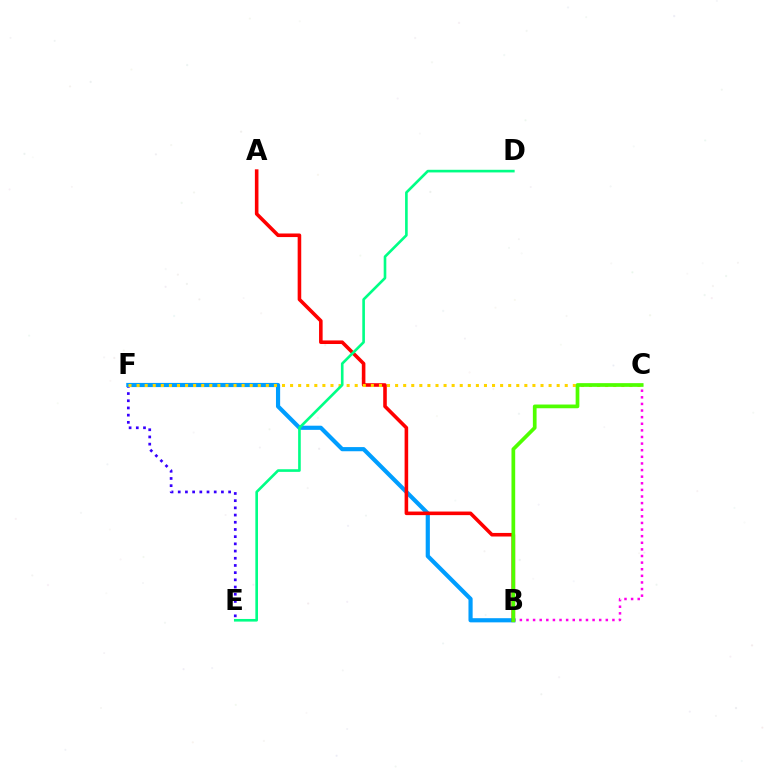{('B', 'C'): [{'color': '#ff00ed', 'line_style': 'dotted', 'thickness': 1.8}, {'color': '#4fff00', 'line_style': 'solid', 'thickness': 2.67}], ('E', 'F'): [{'color': '#3700ff', 'line_style': 'dotted', 'thickness': 1.96}], ('B', 'F'): [{'color': '#009eff', 'line_style': 'solid', 'thickness': 3.0}], ('A', 'B'): [{'color': '#ff0000', 'line_style': 'solid', 'thickness': 2.58}], ('C', 'F'): [{'color': '#ffd500', 'line_style': 'dotted', 'thickness': 2.19}], ('D', 'E'): [{'color': '#00ff86', 'line_style': 'solid', 'thickness': 1.9}]}